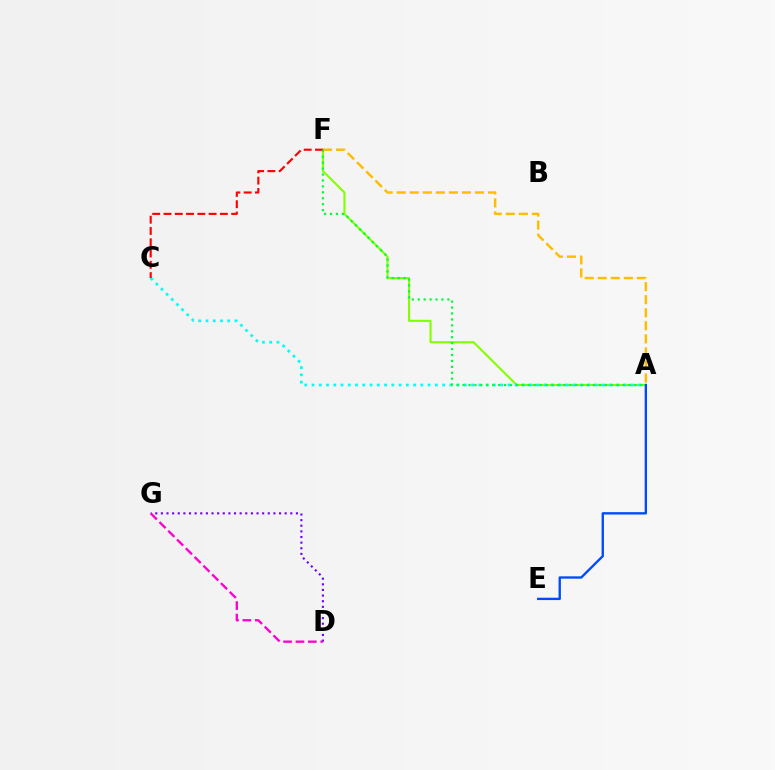{('D', 'G'): [{'color': '#7200ff', 'line_style': 'dotted', 'thickness': 1.53}, {'color': '#ff00cf', 'line_style': 'dashed', 'thickness': 1.68}], ('A', 'F'): [{'color': '#84ff00', 'line_style': 'solid', 'thickness': 1.51}, {'color': '#ffbd00', 'line_style': 'dashed', 'thickness': 1.77}, {'color': '#00ff39', 'line_style': 'dotted', 'thickness': 1.61}], ('A', 'C'): [{'color': '#00fff6', 'line_style': 'dotted', 'thickness': 1.97}], ('A', 'E'): [{'color': '#004bff', 'line_style': 'solid', 'thickness': 1.69}], ('C', 'F'): [{'color': '#ff0000', 'line_style': 'dashed', 'thickness': 1.53}]}